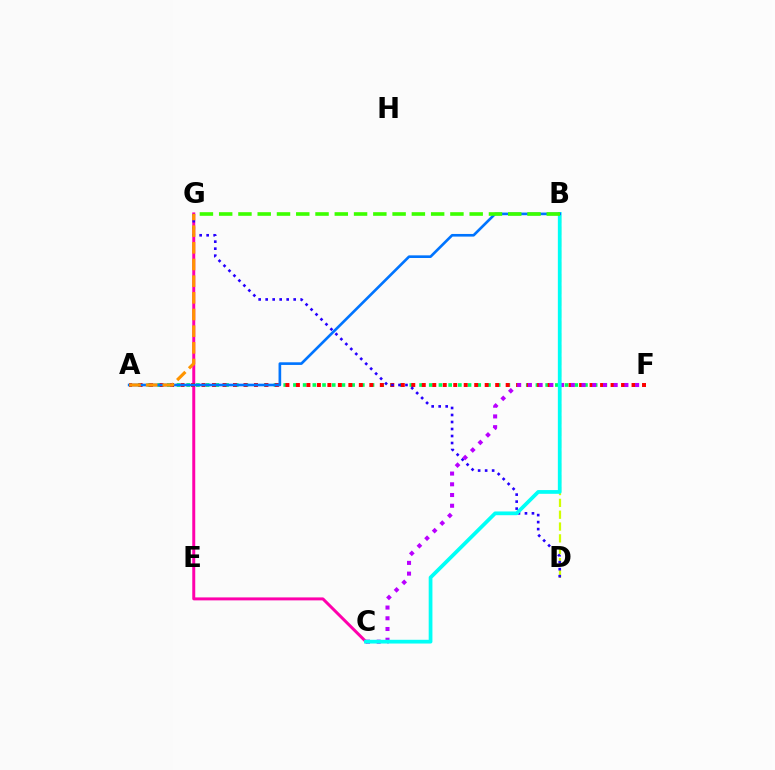{('C', 'G'): [{'color': '#ff00ac', 'line_style': 'solid', 'thickness': 2.13}], ('B', 'D'): [{'color': '#d1ff00', 'line_style': 'dashed', 'thickness': 1.61}], ('A', 'F'): [{'color': '#00ff5c', 'line_style': 'dotted', 'thickness': 2.64}, {'color': '#ff0000', 'line_style': 'dotted', 'thickness': 2.85}], ('D', 'G'): [{'color': '#2500ff', 'line_style': 'dotted', 'thickness': 1.9}], ('C', 'F'): [{'color': '#b900ff', 'line_style': 'dotted', 'thickness': 2.91}], ('B', 'C'): [{'color': '#00fff6', 'line_style': 'solid', 'thickness': 2.69}], ('A', 'B'): [{'color': '#0074ff', 'line_style': 'solid', 'thickness': 1.91}], ('B', 'G'): [{'color': '#3dff00', 'line_style': 'dashed', 'thickness': 2.62}], ('A', 'G'): [{'color': '#ff9400', 'line_style': 'dashed', 'thickness': 2.26}]}